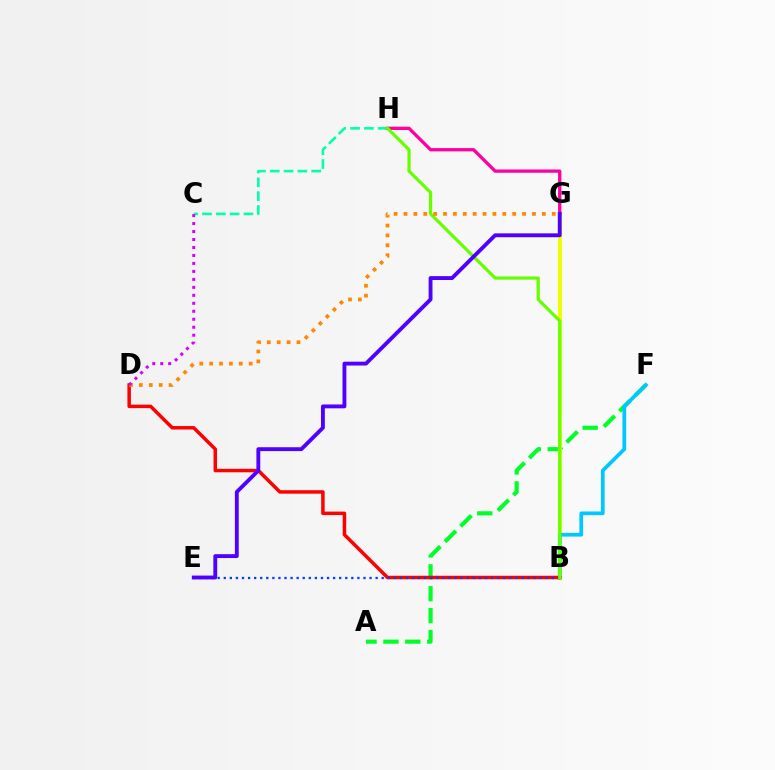{('C', 'H'): [{'color': '#00ffaf', 'line_style': 'dashed', 'thickness': 1.88}], ('A', 'F'): [{'color': '#00ff27', 'line_style': 'dashed', 'thickness': 2.97}], ('B', 'G'): [{'color': '#eeff00', 'line_style': 'solid', 'thickness': 2.91}], ('B', 'F'): [{'color': '#00c7ff', 'line_style': 'solid', 'thickness': 2.68}], ('B', 'D'): [{'color': '#ff0000', 'line_style': 'solid', 'thickness': 2.51}], ('G', 'H'): [{'color': '#ff00a0', 'line_style': 'solid', 'thickness': 2.37}], ('B', 'E'): [{'color': '#003fff', 'line_style': 'dotted', 'thickness': 1.65}], ('B', 'H'): [{'color': '#66ff00', 'line_style': 'solid', 'thickness': 2.31}], ('E', 'G'): [{'color': '#4f00ff', 'line_style': 'solid', 'thickness': 2.78}], ('D', 'G'): [{'color': '#ff8800', 'line_style': 'dotted', 'thickness': 2.68}], ('C', 'D'): [{'color': '#d600ff', 'line_style': 'dotted', 'thickness': 2.17}]}